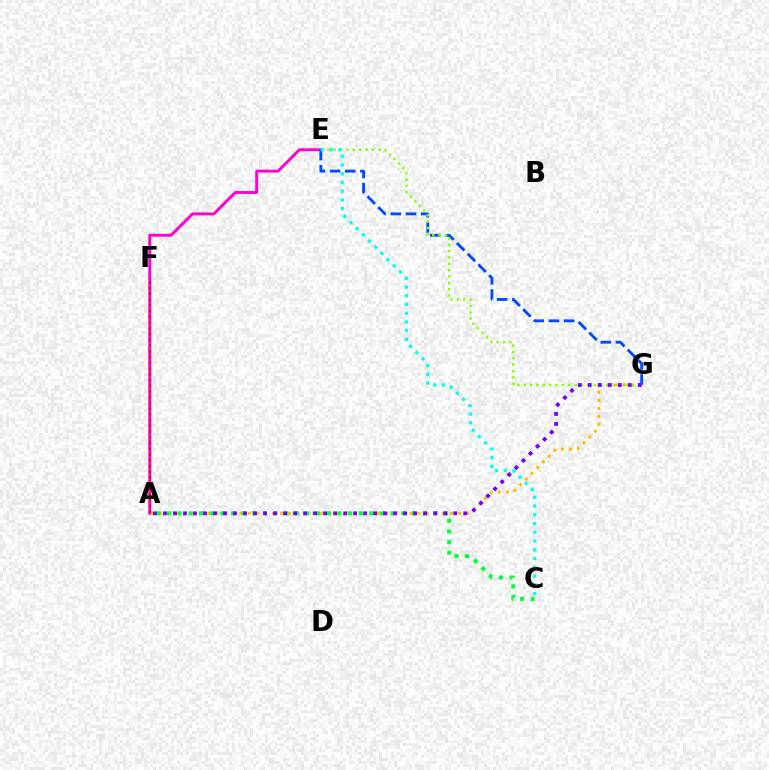{('A', 'E'): [{'color': '#ff00cf', 'line_style': 'solid', 'thickness': 2.08}], ('E', 'G'): [{'color': '#004bff', 'line_style': 'dashed', 'thickness': 2.06}, {'color': '#84ff00', 'line_style': 'dotted', 'thickness': 1.73}], ('A', 'G'): [{'color': '#ffbd00', 'line_style': 'dotted', 'thickness': 2.2}, {'color': '#7200ff', 'line_style': 'dotted', 'thickness': 2.72}], ('A', 'C'): [{'color': '#00ff39', 'line_style': 'dotted', 'thickness': 2.89}], ('A', 'F'): [{'color': '#ff0000', 'line_style': 'dotted', 'thickness': 1.56}], ('C', 'E'): [{'color': '#00fff6', 'line_style': 'dotted', 'thickness': 2.38}]}